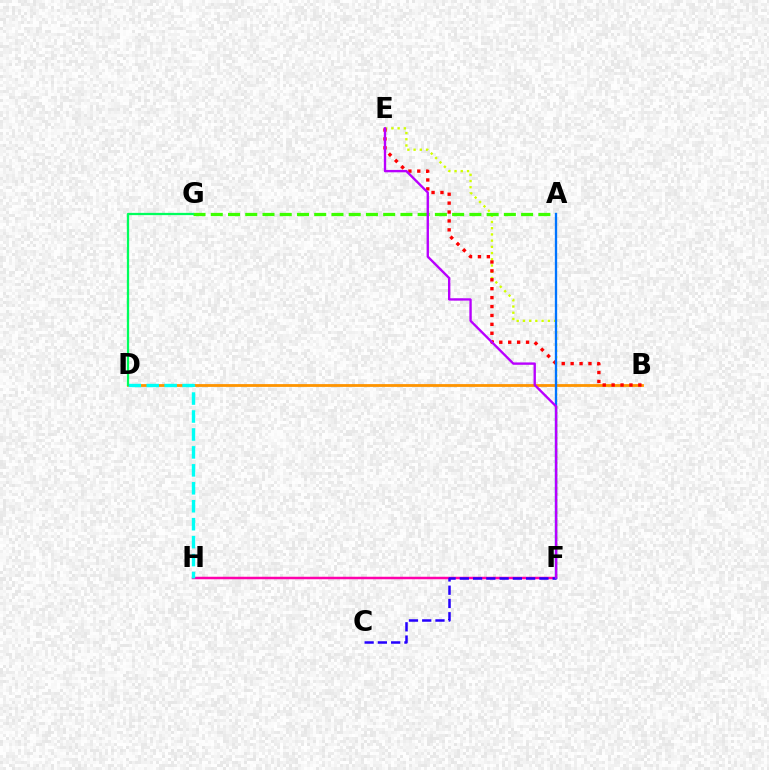{('B', 'D'): [{'color': '#ff9400', 'line_style': 'solid', 'thickness': 2.02}], ('E', 'F'): [{'color': '#d1ff00', 'line_style': 'dotted', 'thickness': 1.69}, {'color': '#b900ff', 'line_style': 'solid', 'thickness': 1.71}], ('A', 'G'): [{'color': '#3dff00', 'line_style': 'dashed', 'thickness': 2.34}], ('F', 'H'): [{'color': '#ff00ac', 'line_style': 'solid', 'thickness': 1.8}], ('B', 'E'): [{'color': '#ff0000', 'line_style': 'dotted', 'thickness': 2.42}], ('C', 'F'): [{'color': '#2500ff', 'line_style': 'dashed', 'thickness': 1.8}], ('A', 'F'): [{'color': '#0074ff', 'line_style': 'solid', 'thickness': 1.67}], ('D', 'H'): [{'color': '#00fff6', 'line_style': 'dashed', 'thickness': 2.44}], ('D', 'G'): [{'color': '#00ff5c', 'line_style': 'solid', 'thickness': 1.63}]}